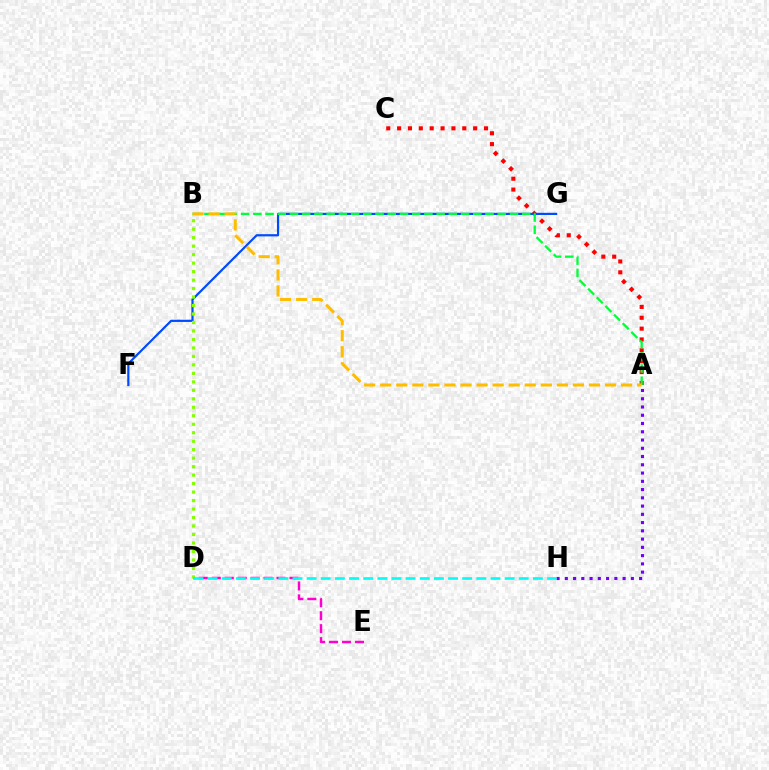{('D', 'E'): [{'color': '#ff00cf', 'line_style': 'dashed', 'thickness': 1.76}], ('A', 'C'): [{'color': '#ff0000', 'line_style': 'dotted', 'thickness': 2.95}], ('F', 'G'): [{'color': '#004bff', 'line_style': 'solid', 'thickness': 1.59}], ('B', 'D'): [{'color': '#84ff00', 'line_style': 'dotted', 'thickness': 2.3}], ('A', 'B'): [{'color': '#00ff39', 'line_style': 'dashed', 'thickness': 1.66}, {'color': '#ffbd00', 'line_style': 'dashed', 'thickness': 2.18}], ('A', 'H'): [{'color': '#7200ff', 'line_style': 'dotted', 'thickness': 2.24}], ('D', 'H'): [{'color': '#00fff6', 'line_style': 'dashed', 'thickness': 1.92}]}